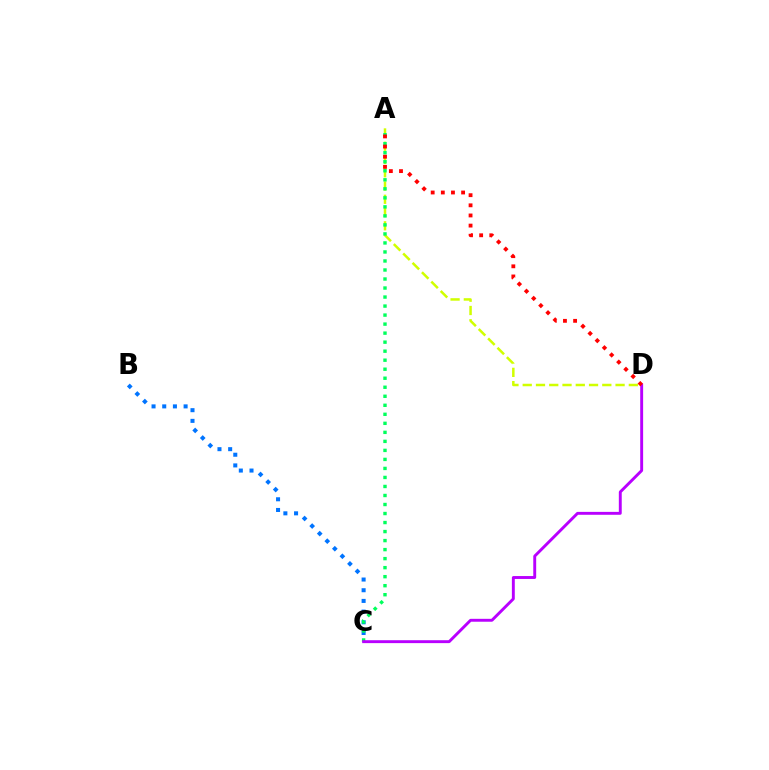{('B', 'C'): [{'color': '#0074ff', 'line_style': 'dotted', 'thickness': 2.9}], ('A', 'D'): [{'color': '#d1ff00', 'line_style': 'dashed', 'thickness': 1.8}, {'color': '#ff0000', 'line_style': 'dotted', 'thickness': 2.75}], ('A', 'C'): [{'color': '#00ff5c', 'line_style': 'dotted', 'thickness': 2.45}], ('C', 'D'): [{'color': '#b900ff', 'line_style': 'solid', 'thickness': 2.09}]}